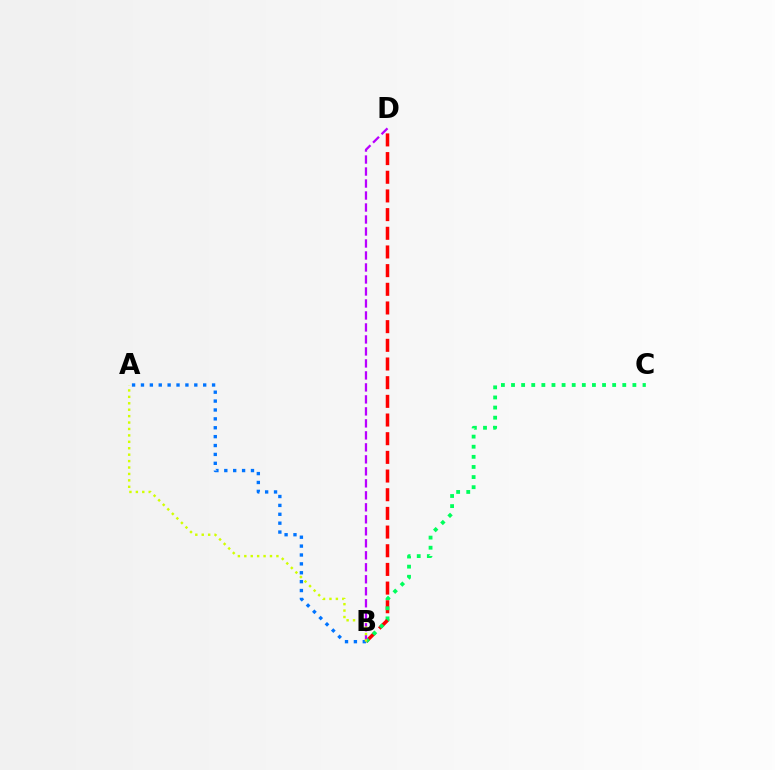{('B', 'D'): [{'color': '#ff0000', 'line_style': 'dashed', 'thickness': 2.54}, {'color': '#b900ff', 'line_style': 'dashed', 'thickness': 1.63}], ('B', 'C'): [{'color': '#00ff5c', 'line_style': 'dotted', 'thickness': 2.75}], ('A', 'B'): [{'color': '#0074ff', 'line_style': 'dotted', 'thickness': 2.42}, {'color': '#d1ff00', 'line_style': 'dotted', 'thickness': 1.75}]}